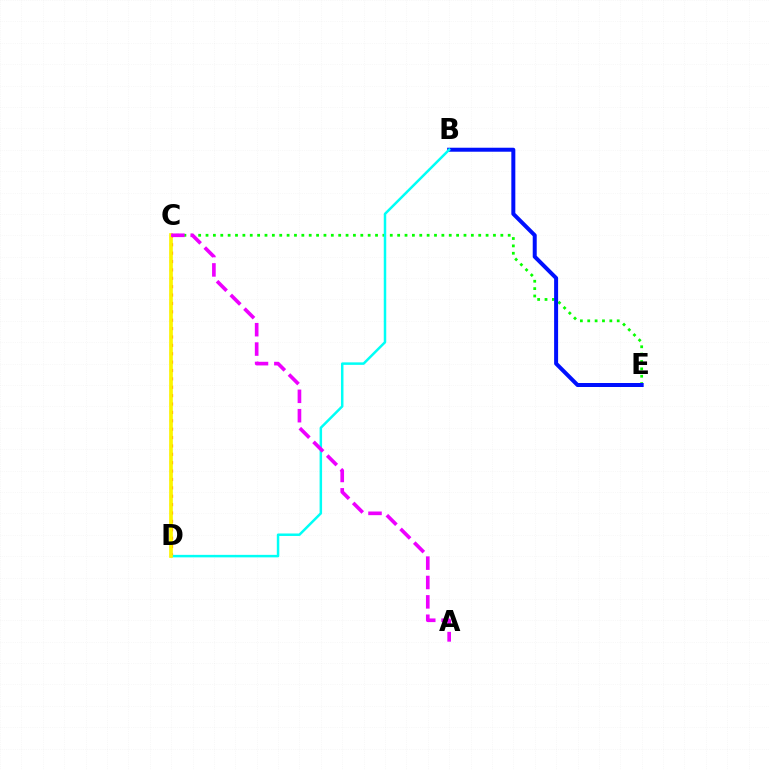{('C', 'D'): [{'color': '#ff0000', 'line_style': 'dotted', 'thickness': 2.28}, {'color': '#fcf500', 'line_style': 'solid', 'thickness': 2.65}], ('C', 'E'): [{'color': '#08ff00', 'line_style': 'dotted', 'thickness': 2.0}], ('B', 'E'): [{'color': '#0010ff', 'line_style': 'solid', 'thickness': 2.87}], ('B', 'D'): [{'color': '#00fff6', 'line_style': 'solid', 'thickness': 1.79}], ('A', 'C'): [{'color': '#ee00ff', 'line_style': 'dashed', 'thickness': 2.63}]}